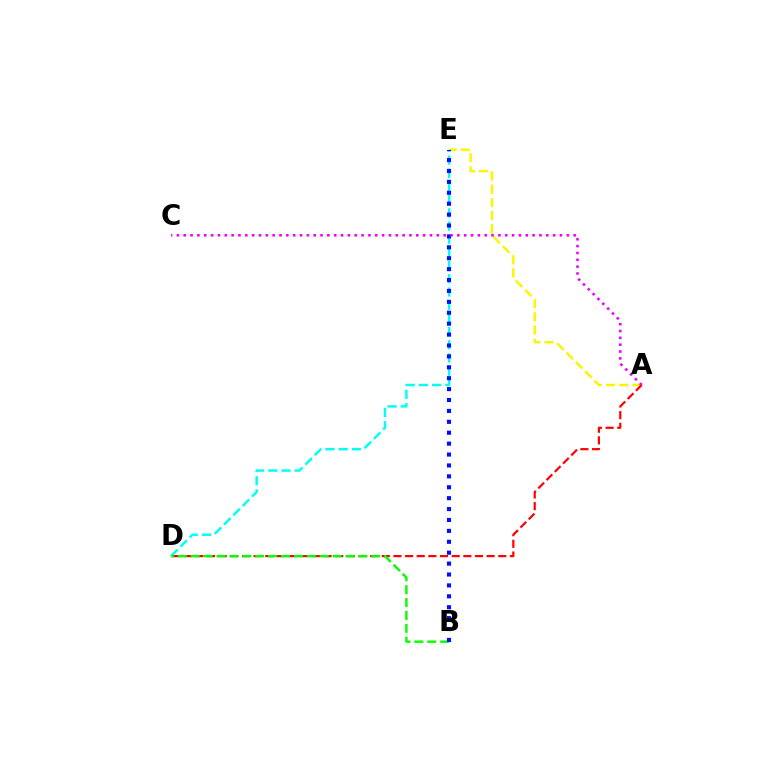{('A', 'E'): [{'color': '#fcf500', 'line_style': 'dashed', 'thickness': 1.8}], ('D', 'E'): [{'color': '#00fff6', 'line_style': 'dashed', 'thickness': 1.79}], ('A', 'D'): [{'color': '#ff0000', 'line_style': 'dashed', 'thickness': 1.58}], ('B', 'D'): [{'color': '#08ff00', 'line_style': 'dashed', 'thickness': 1.75}], ('B', 'E'): [{'color': '#0010ff', 'line_style': 'dotted', 'thickness': 2.96}], ('A', 'C'): [{'color': '#ee00ff', 'line_style': 'dotted', 'thickness': 1.86}]}